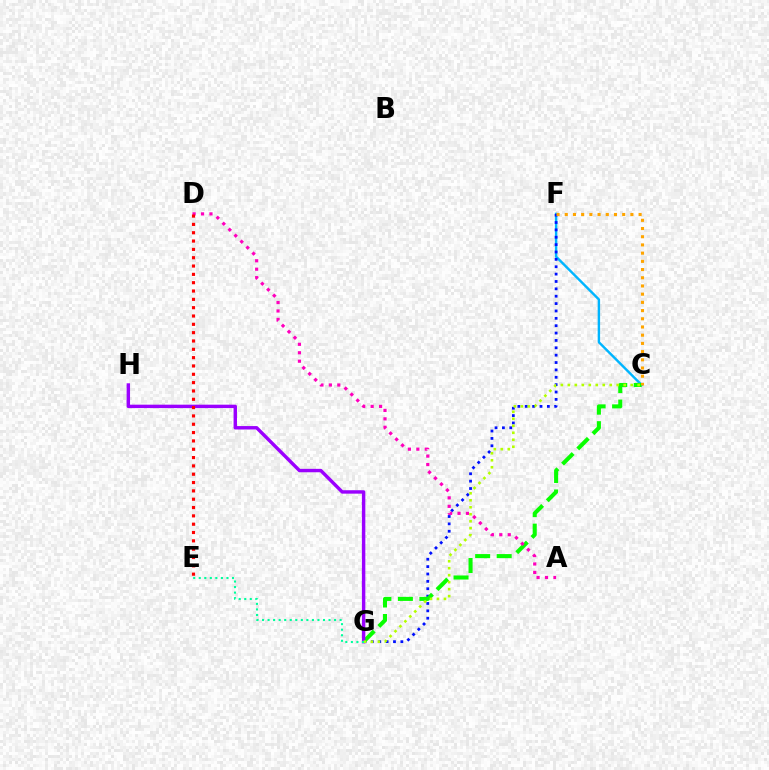{('C', 'F'): [{'color': '#00b5ff', 'line_style': 'solid', 'thickness': 1.74}, {'color': '#ffa500', 'line_style': 'dotted', 'thickness': 2.23}], ('F', 'G'): [{'color': '#0010ff', 'line_style': 'dotted', 'thickness': 2.0}], ('C', 'G'): [{'color': '#08ff00', 'line_style': 'dashed', 'thickness': 2.92}, {'color': '#b3ff00', 'line_style': 'dotted', 'thickness': 1.9}], ('G', 'H'): [{'color': '#9b00ff', 'line_style': 'solid', 'thickness': 2.46}], ('A', 'D'): [{'color': '#ff00bd', 'line_style': 'dotted', 'thickness': 2.29}], ('E', 'G'): [{'color': '#00ff9d', 'line_style': 'dotted', 'thickness': 1.51}], ('D', 'E'): [{'color': '#ff0000', 'line_style': 'dotted', 'thickness': 2.26}]}